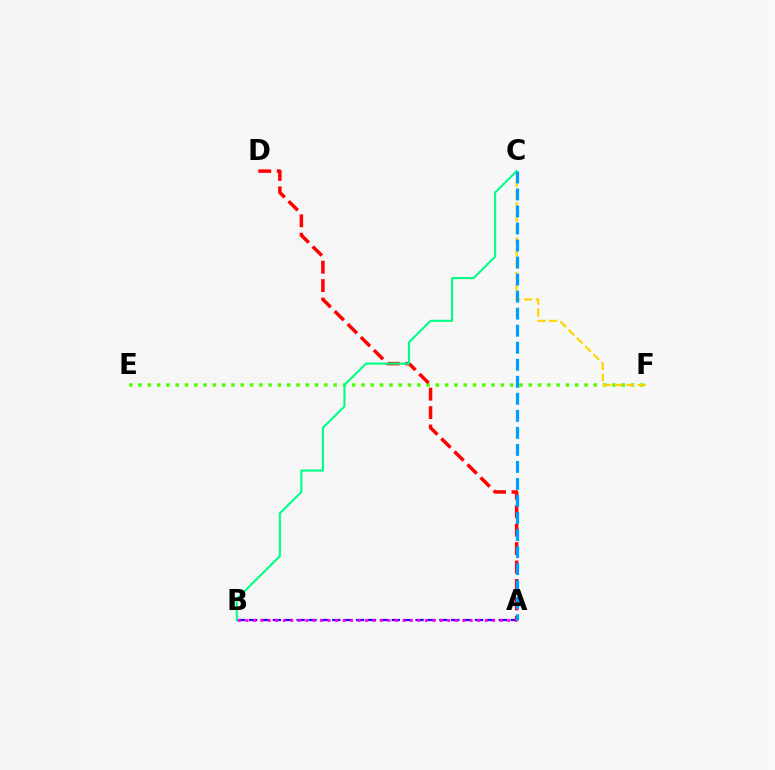{('E', 'F'): [{'color': '#4fff00', 'line_style': 'dotted', 'thickness': 2.52}], ('C', 'F'): [{'color': '#ffd500', 'line_style': 'dashed', 'thickness': 1.58}], ('A', 'B'): [{'color': '#3700ff', 'line_style': 'dashed', 'thickness': 1.62}, {'color': '#ff00ed', 'line_style': 'dotted', 'thickness': 2.03}], ('A', 'D'): [{'color': '#ff0000', 'line_style': 'dashed', 'thickness': 2.5}], ('B', 'C'): [{'color': '#00ff86', 'line_style': 'solid', 'thickness': 1.52}], ('A', 'C'): [{'color': '#009eff', 'line_style': 'dashed', 'thickness': 2.31}]}